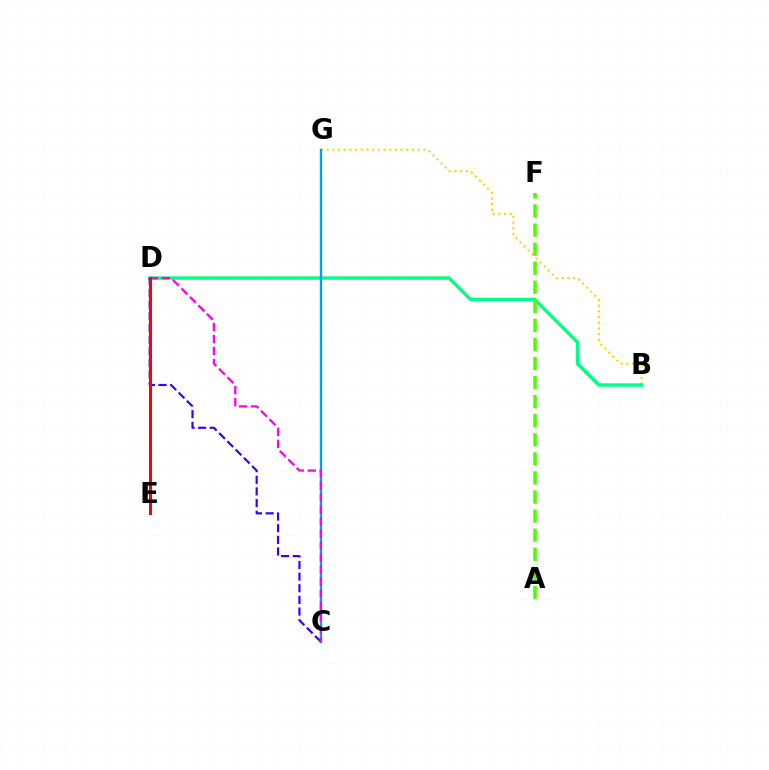{('B', 'G'): [{'color': '#ffd500', 'line_style': 'dotted', 'thickness': 1.55}], ('B', 'D'): [{'color': '#00ff86', 'line_style': 'solid', 'thickness': 2.46}], ('C', 'G'): [{'color': '#009eff', 'line_style': 'solid', 'thickness': 1.7}], ('C', 'D'): [{'color': '#3700ff', 'line_style': 'dashed', 'thickness': 1.58}, {'color': '#ff00ed', 'line_style': 'dashed', 'thickness': 1.63}], ('D', 'E'): [{'color': '#ff0000', 'line_style': 'solid', 'thickness': 2.18}], ('A', 'F'): [{'color': '#4fff00', 'line_style': 'dashed', 'thickness': 2.59}]}